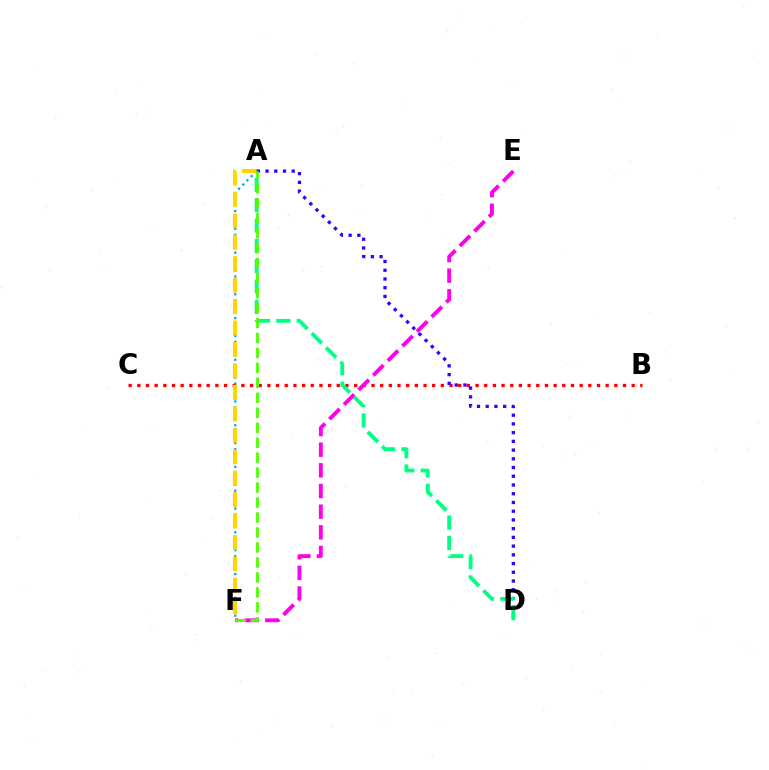{('A', 'F'): [{'color': '#009eff', 'line_style': 'dotted', 'thickness': 1.62}, {'color': '#ffd500', 'line_style': 'dashed', 'thickness': 2.91}, {'color': '#4fff00', 'line_style': 'dashed', 'thickness': 2.03}], ('B', 'C'): [{'color': '#ff0000', 'line_style': 'dotted', 'thickness': 2.36}], ('E', 'F'): [{'color': '#ff00ed', 'line_style': 'dashed', 'thickness': 2.81}], ('A', 'D'): [{'color': '#3700ff', 'line_style': 'dotted', 'thickness': 2.37}, {'color': '#00ff86', 'line_style': 'dashed', 'thickness': 2.76}]}